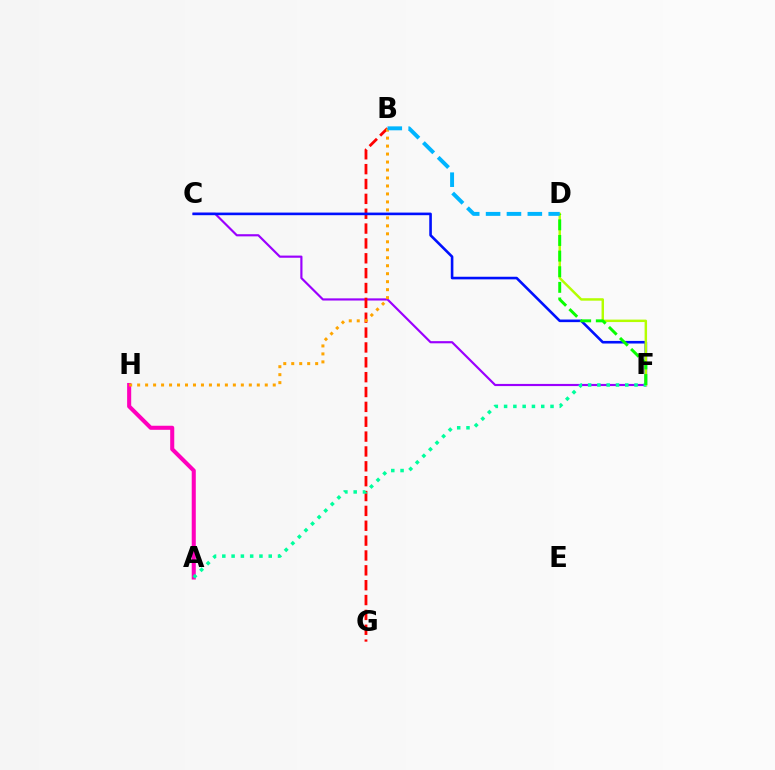{('A', 'H'): [{'color': '#ff00bd', 'line_style': 'solid', 'thickness': 2.93}], ('C', 'F'): [{'color': '#9b00ff', 'line_style': 'solid', 'thickness': 1.56}, {'color': '#0010ff', 'line_style': 'solid', 'thickness': 1.87}], ('B', 'G'): [{'color': '#ff0000', 'line_style': 'dashed', 'thickness': 2.02}], ('D', 'F'): [{'color': '#b3ff00', 'line_style': 'solid', 'thickness': 1.77}, {'color': '#08ff00', 'line_style': 'dashed', 'thickness': 2.12}], ('A', 'F'): [{'color': '#00ff9d', 'line_style': 'dotted', 'thickness': 2.52}], ('B', 'H'): [{'color': '#ffa500', 'line_style': 'dotted', 'thickness': 2.17}], ('B', 'D'): [{'color': '#00b5ff', 'line_style': 'dashed', 'thickness': 2.84}]}